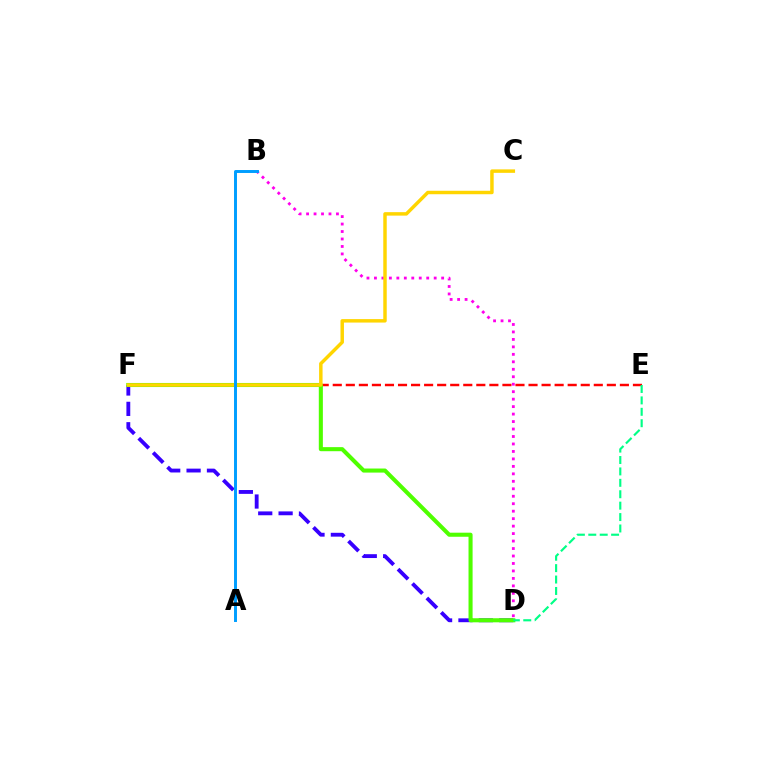{('B', 'D'): [{'color': '#ff00ed', 'line_style': 'dotted', 'thickness': 2.03}], ('E', 'F'): [{'color': '#ff0000', 'line_style': 'dashed', 'thickness': 1.77}], ('D', 'F'): [{'color': '#3700ff', 'line_style': 'dashed', 'thickness': 2.77}, {'color': '#4fff00', 'line_style': 'solid', 'thickness': 2.93}], ('D', 'E'): [{'color': '#00ff86', 'line_style': 'dashed', 'thickness': 1.55}], ('C', 'F'): [{'color': '#ffd500', 'line_style': 'solid', 'thickness': 2.49}], ('A', 'B'): [{'color': '#009eff', 'line_style': 'solid', 'thickness': 2.13}]}